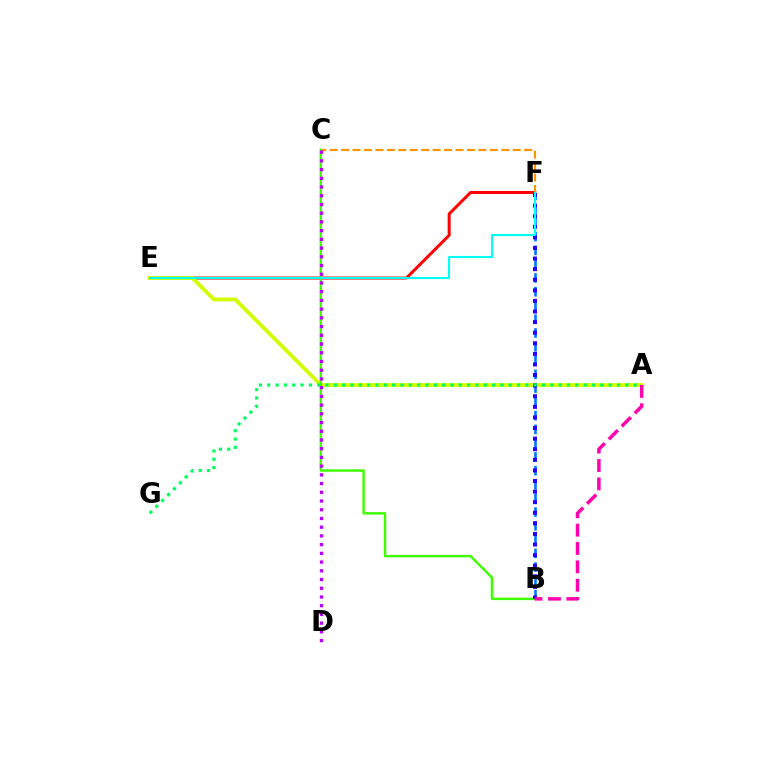{('E', 'F'): [{'color': '#ff0000', 'line_style': 'solid', 'thickness': 2.16}, {'color': '#00fff6', 'line_style': 'solid', 'thickness': 1.54}], ('A', 'E'): [{'color': '#d1ff00', 'line_style': 'solid', 'thickness': 2.76}], ('B', 'F'): [{'color': '#0074ff', 'line_style': 'dashed', 'thickness': 1.87}, {'color': '#2500ff', 'line_style': 'dotted', 'thickness': 2.88}], ('B', 'C'): [{'color': '#3dff00', 'line_style': 'solid', 'thickness': 1.75}], ('C', 'F'): [{'color': '#ff9400', 'line_style': 'dashed', 'thickness': 1.56}], ('A', 'G'): [{'color': '#00ff5c', 'line_style': 'dotted', 'thickness': 2.26}], ('C', 'D'): [{'color': '#b900ff', 'line_style': 'dotted', 'thickness': 2.37}], ('A', 'B'): [{'color': '#ff00ac', 'line_style': 'dashed', 'thickness': 2.49}]}